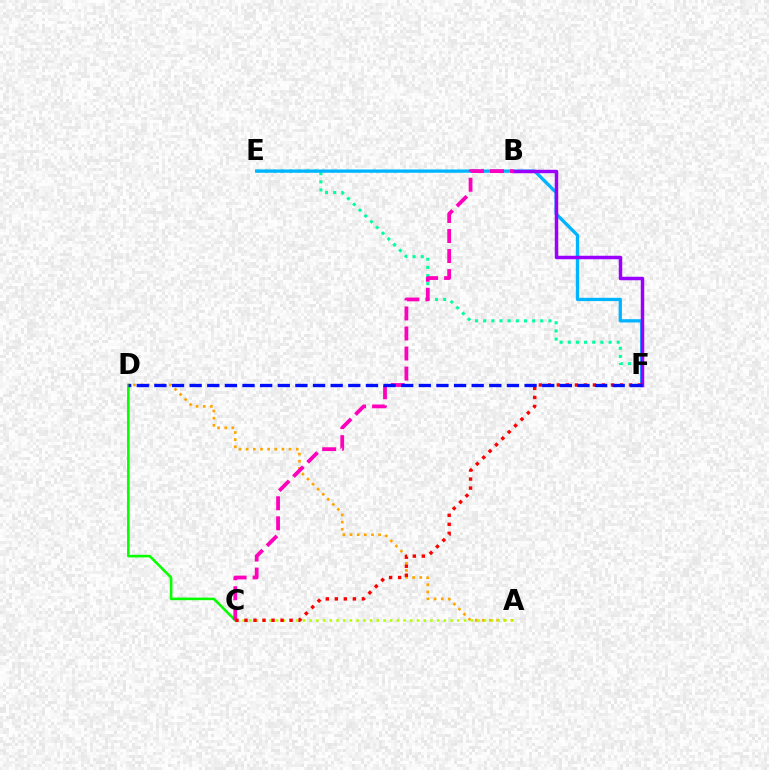{('C', 'D'): [{'color': '#08ff00', 'line_style': 'solid', 'thickness': 1.86}], ('E', 'F'): [{'color': '#00ff9d', 'line_style': 'dotted', 'thickness': 2.21}, {'color': '#00b5ff', 'line_style': 'solid', 'thickness': 2.37}], ('A', 'D'): [{'color': '#ffa500', 'line_style': 'dotted', 'thickness': 1.94}], ('A', 'C'): [{'color': '#b3ff00', 'line_style': 'dotted', 'thickness': 1.82}], ('B', 'F'): [{'color': '#9b00ff', 'line_style': 'solid', 'thickness': 2.51}], ('B', 'C'): [{'color': '#ff00bd', 'line_style': 'dashed', 'thickness': 2.72}], ('C', 'F'): [{'color': '#ff0000', 'line_style': 'dotted', 'thickness': 2.45}], ('D', 'F'): [{'color': '#0010ff', 'line_style': 'dashed', 'thickness': 2.39}]}